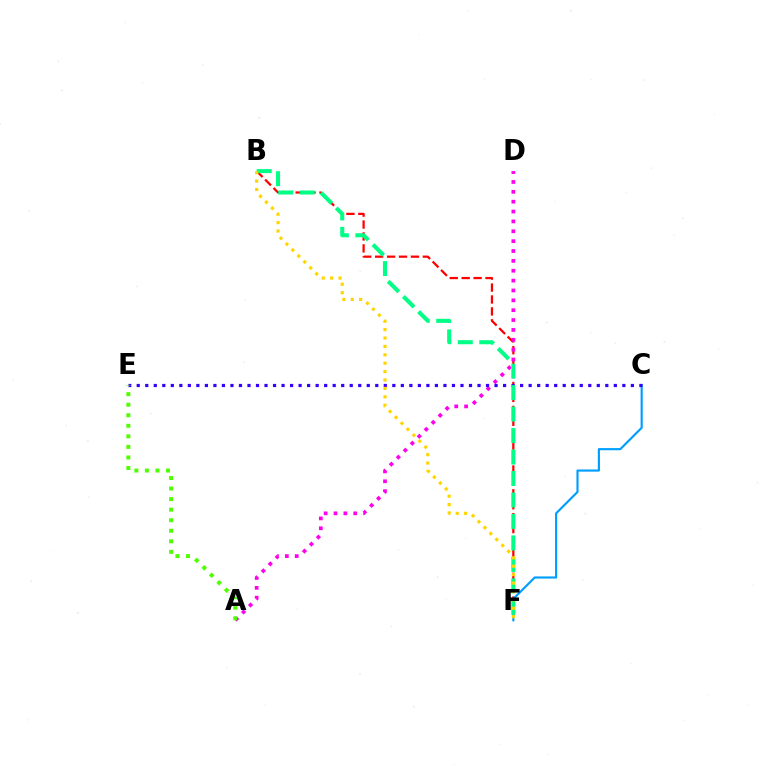{('B', 'F'): [{'color': '#ff0000', 'line_style': 'dashed', 'thickness': 1.62}, {'color': '#00ff86', 'line_style': 'dashed', 'thickness': 2.92}, {'color': '#ffd500', 'line_style': 'dotted', 'thickness': 2.28}], ('C', 'F'): [{'color': '#009eff', 'line_style': 'solid', 'thickness': 1.55}], ('A', 'D'): [{'color': '#ff00ed', 'line_style': 'dotted', 'thickness': 2.68}], ('C', 'E'): [{'color': '#3700ff', 'line_style': 'dotted', 'thickness': 2.31}], ('A', 'E'): [{'color': '#4fff00', 'line_style': 'dotted', 'thickness': 2.87}]}